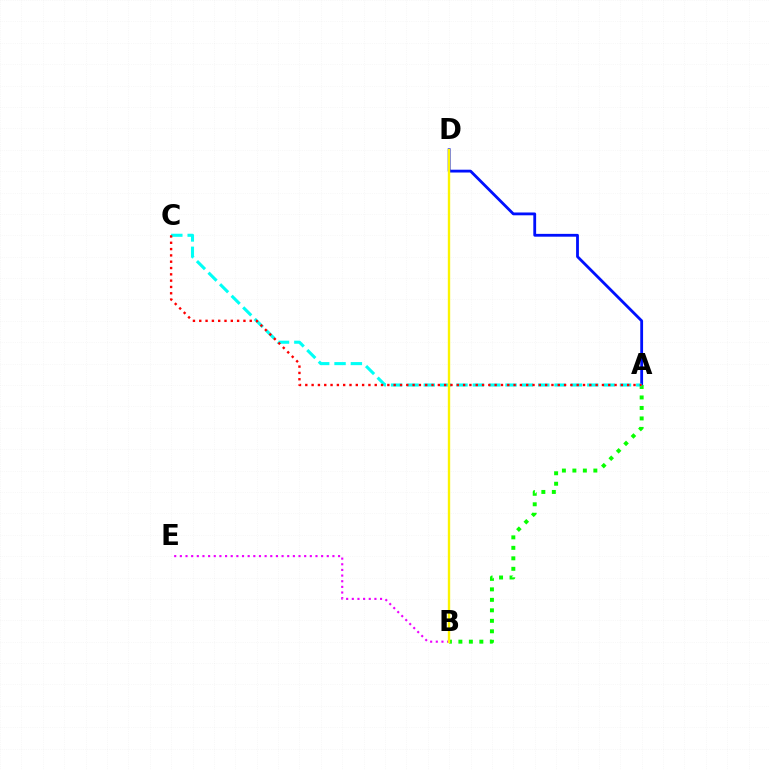{('A', 'D'): [{'color': '#0010ff', 'line_style': 'solid', 'thickness': 2.03}], ('B', 'E'): [{'color': '#ee00ff', 'line_style': 'dotted', 'thickness': 1.54}], ('A', 'B'): [{'color': '#08ff00', 'line_style': 'dotted', 'thickness': 2.85}], ('A', 'C'): [{'color': '#00fff6', 'line_style': 'dashed', 'thickness': 2.22}, {'color': '#ff0000', 'line_style': 'dotted', 'thickness': 1.71}], ('B', 'D'): [{'color': '#fcf500', 'line_style': 'solid', 'thickness': 1.71}]}